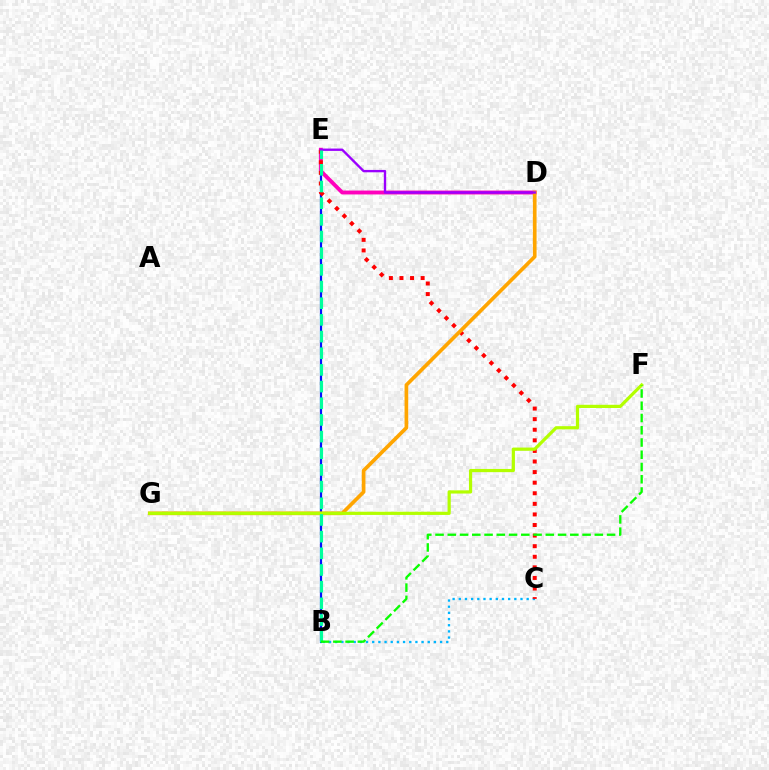{('B', 'C'): [{'color': '#00b5ff', 'line_style': 'dotted', 'thickness': 1.68}], ('B', 'E'): [{'color': '#0010ff', 'line_style': 'solid', 'thickness': 1.59}, {'color': '#00ff9d', 'line_style': 'dashed', 'thickness': 2.27}], ('D', 'E'): [{'color': '#ff00bd', 'line_style': 'solid', 'thickness': 2.79}, {'color': '#9b00ff', 'line_style': 'solid', 'thickness': 1.7}], ('C', 'E'): [{'color': '#ff0000', 'line_style': 'dotted', 'thickness': 2.88}], ('D', 'G'): [{'color': '#ffa500', 'line_style': 'solid', 'thickness': 2.65}], ('F', 'G'): [{'color': '#b3ff00', 'line_style': 'solid', 'thickness': 2.31}], ('B', 'F'): [{'color': '#08ff00', 'line_style': 'dashed', 'thickness': 1.66}]}